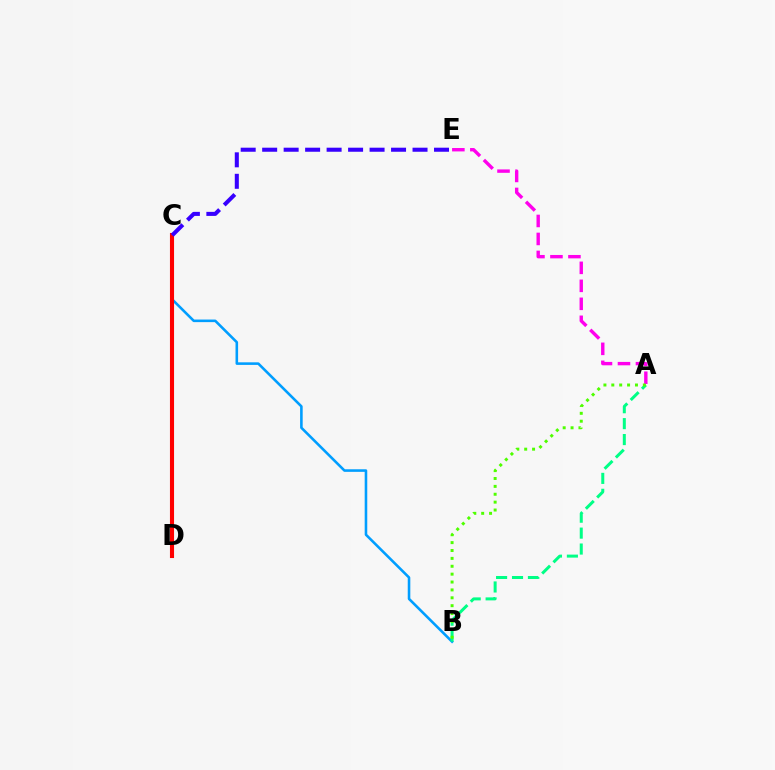{('C', 'D'): [{'color': '#ffd500', 'line_style': 'dotted', 'thickness': 1.66}, {'color': '#ff0000', 'line_style': 'solid', 'thickness': 2.95}], ('A', 'E'): [{'color': '#ff00ed', 'line_style': 'dashed', 'thickness': 2.44}], ('B', 'C'): [{'color': '#009eff', 'line_style': 'solid', 'thickness': 1.86}], ('A', 'B'): [{'color': '#00ff86', 'line_style': 'dashed', 'thickness': 2.16}, {'color': '#4fff00', 'line_style': 'dotted', 'thickness': 2.14}], ('C', 'E'): [{'color': '#3700ff', 'line_style': 'dashed', 'thickness': 2.92}]}